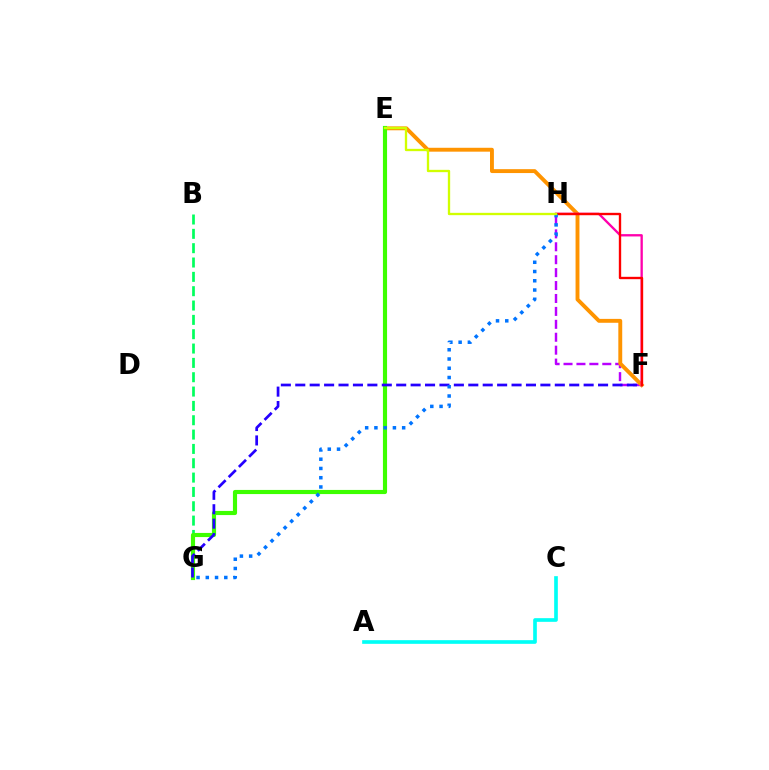{('F', 'H'): [{'color': '#b900ff', 'line_style': 'dashed', 'thickness': 1.76}, {'color': '#ff00ac', 'line_style': 'solid', 'thickness': 1.67}, {'color': '#ff0000', 'line_style': 'solid', 'thickness': 1.7}], ('A', 'C'): [{'color': '#00fff6', 'line_style': 'solid', 'thickness': 2.64}], ('E', 'F'): [{'color': '#ff9400', 'line_style': 'solid', 'thickness': 2.8}], ('B', 'G'): [{'color': '#00ff5c', 'line_style': 'dashed', 'thickness': 1.95}], ('E', 'G'): [{'color': '#3dff00', 'line_style': 'solid', 'thickness': 2.98}], ('F', 'G'): [{'color': '#2500ff', 'line_style': 'dashed', 'thickness': 1.96}], ('G', 'H'): [{'color': '#0074ff', 'line_style': 'dotted', 'thickness': 2.51}], ('E', 'H'): [{'color': '#d1ff00', 'line_style': 'solid', 'thickness': 1.68}]}